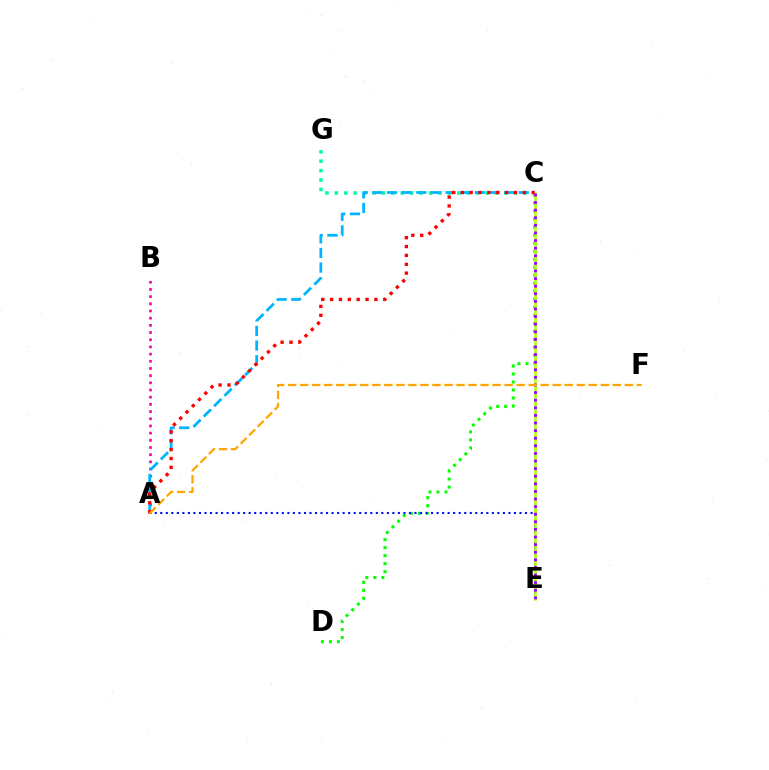{('A', 'B'): [{'color': '#ff00bd', 'line_style': 'dotted', 'thickness': 1.95}], ('C', 'G'): [{'color': '#00ff9d', 'line_style': 'dotted', 'thickness': 2.56}], ('C', 'D'): [{'color': '#08ff00', 'line_style': 'dotted', 'thickness': 2.18}], ('A', 'C'): [{'color': '#00b5ff', 'line_style': 'dashed', 'thickness': 1.99}, {'color': '#ff0000', 'line_style': 'dotted', 'thickness': 2.41}], ('A', 'E'): [{'color': '#0010ff', 'line_style': 'dotted', 'thickness': 1.5}], ('C', 'E'): [{'color': '#b3ff00', 'line_style': 'solid', 'thickness': 1.85}, {'color': '#9b00ff', 'line_style': 'dotted', 'thickness': 2.07}], ('A', 'F'): [{'color': '#ffa500', 'line_style': 'dashed', 'thickness': 1.63}]}